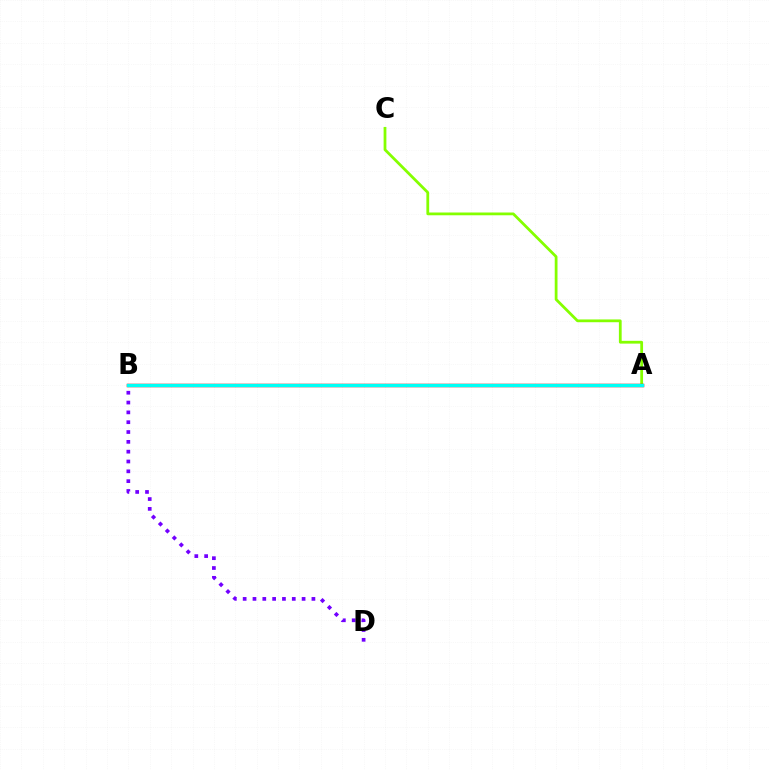{('A', 'C'): [{'color': '#84ff00', 'line_style': 'solid', 'thickness': 2.0}], ('A', 'B'): [{'color': '#ff0000', 'line_style': 'solid', 'thickness': 2.5}, {'color': '#00fff6', 'line_style': 'solid', 'thickness': 2.39}], ('B', 'D'): [{'color': '#7200ff', 'line_style': 'dotted', 'thickness': 2.67}]}